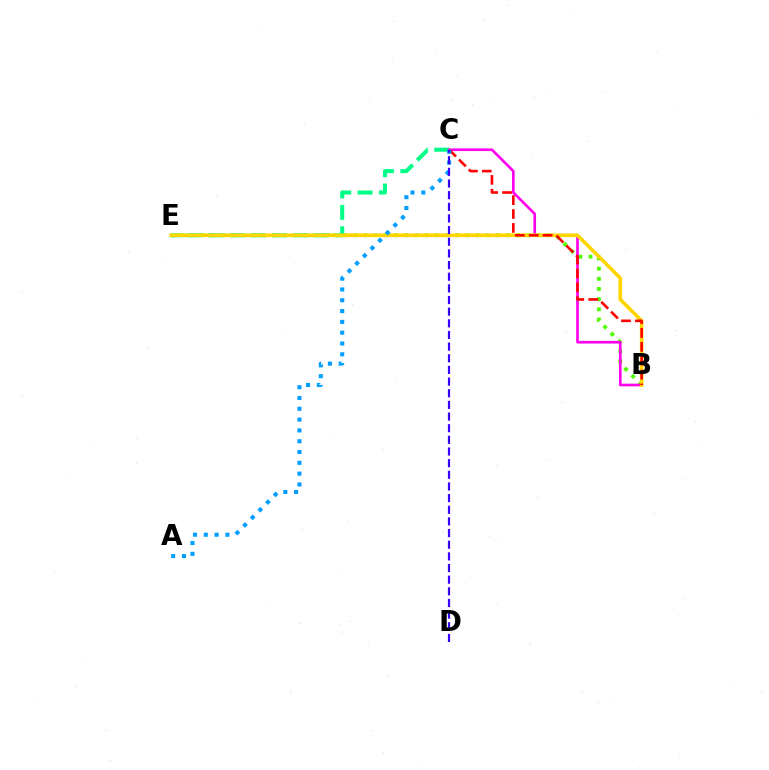{('B', 'E'): [{'color': '#4fff00', 'line_style': 'dotted', 'thickness': 2.76}, {'color': '#ffd500', 'line_style': 'solid', 'thickness': 2.61}], ('C', 'E'): [{'color': '#00ff86', 'line_style': 'dashed', 'thickness': 2.9}], ('B', 'C'): [{'color': '#ff00ed', 'line_style': 'solid', 'thickness': 1.91}, {'color': '#ff0000', 'line_style': 'dashed', 'thickness': 1.89}], ('A', 'C'): [{'color': '#009eff', 'line_style': 'dotted', 'thickness': 2.94}], ('C', 'D'): [{'color': '#3700ff', 'line_style': 'dashed', 'thickness': 1.58}]}